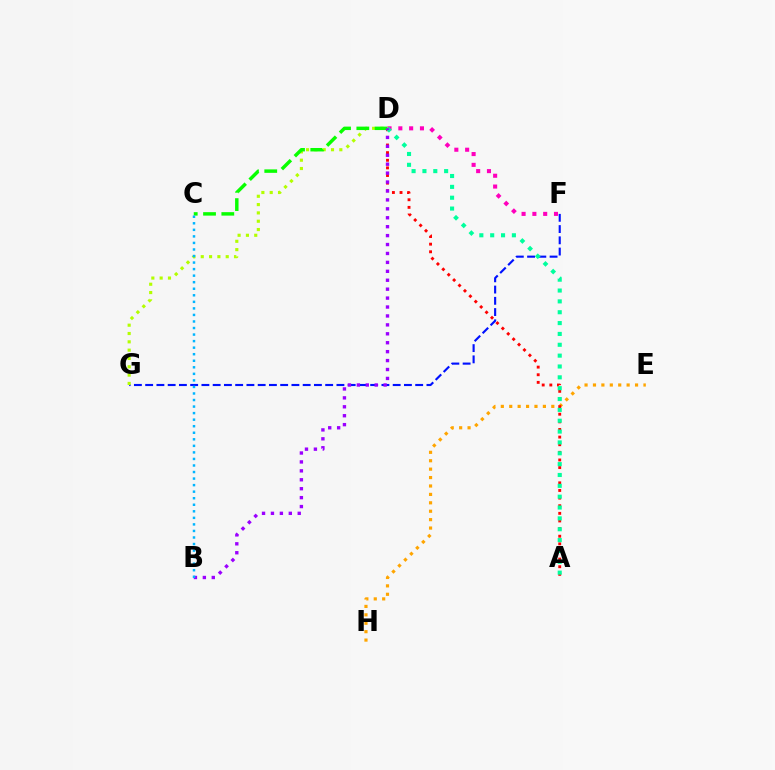{('F', 'G'): [{'color': '#0010ff', 'line_style': 'dashed', 'thickness': 1.53}], ('E', 'H'): [{'color': '#ffa500', 'line_style': 'dotted', 'thickness': 2.29}], ('D', 'F'): [{'color': '#ff00bd', 'line_style': 'dotted', 'thickness': 2.94}], ('D', 'G'): [{'color': '#b3ff00', 'line_style': 'dotted', 'thickness': 2.26}], ('A', 'D'): [{'color': '#ff0000', 'line_style': 'dotted', 'thickness': 2.07}, {'color': '#00ff9d', 'line_style': 'dotted', 'thickness': 2.95}], ('C', 'D'): [{'color': '#08ff00', 'line_style': 'dashed', 'thickness': 2.48}], ('B', 'D'): [{'color': '#9b00ff', 'line_style': 'dotted', 'thickness': 2.43}], ('B', 'C'): [{'color': '#00b5ff', 'line_style': 'dotted', 'thickness': 1.78}]}